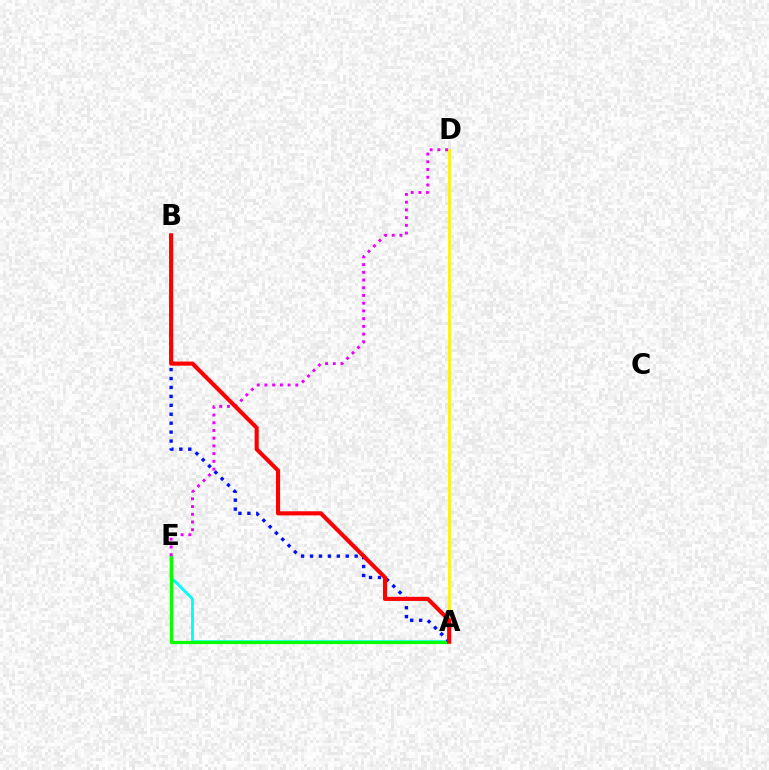{('A', 'E'): [{'color': '#00fff6', 'line_style': 'solid', 'thickness': 2.06}, {'color': '#08ff00', 'line_style': 'solid', 'thickness': 2.32}], ('A', 'D'): [{'color': '#fcf500', 'line_style': 'solid', 'thickness': 1.94}], ('A', 'B'): [{'color': '#0010ff', 'line_style': 'dotted', 'thickness': 2.43}, {'color': '#ff0000', 'line_style': 'solid', 'thickness': 2.95}], ('D', 'E'): [{'color': '#ee00ff', 'line_style': 'dotted', 'thickness': 2.1}]}